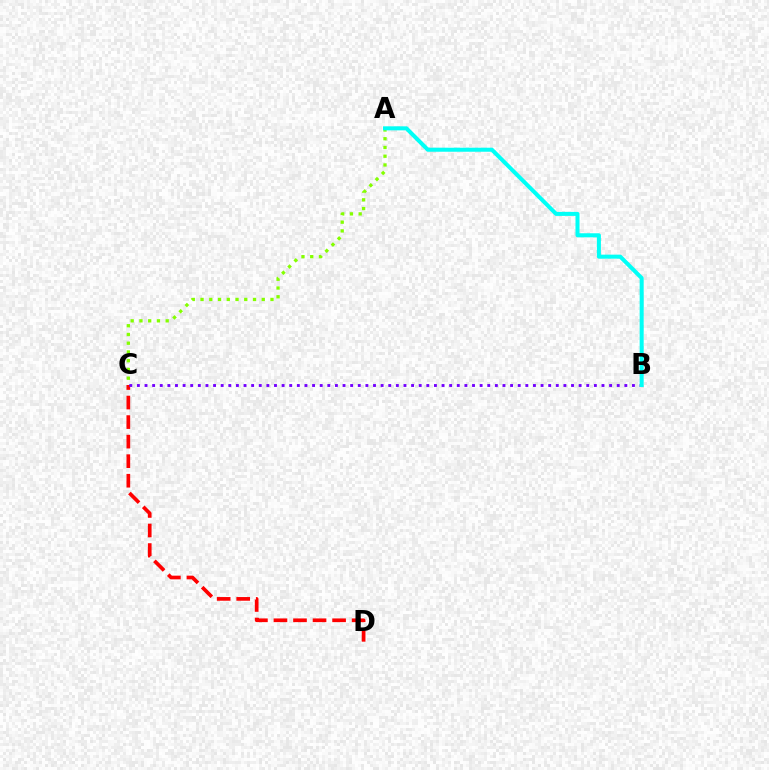{('C', 'D'): [{'color': '#ff0000', 'line_style': 'dashed', 'thickness': 2.66}], ('B', 'C'): [{'color': '#7200ff', 'line_style': 'dotted', 'thickness': 2.07}], ('A', 'C'): [{'color': '#84ff00', 'line_style': 'dotted', 'thickness': 2.38}], ('A', 'B'): [{'color': '#00fff6', 'line_style': 'solid', 'thickness': 2.9}]}